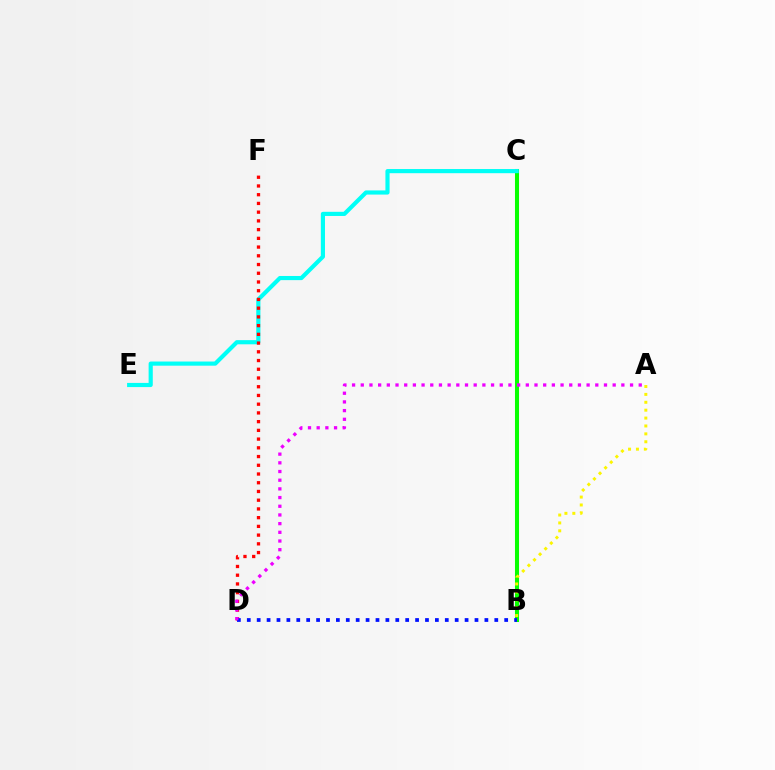{('B', 'C'): [{'color': '#08ff00', 'line_style': 'solid', 'thickness': 2.91}], ('C', 'E'): [{'color': '#00fff6', 'line_style': 'solid', 'thickness': 2.99}], ('A', 'B'): [{'color': '#fcf500', 'line_style': 'dotted', 'thickness': 2.15}], ('D', 'F'): [{'color': '#ff0000', 'line_style': 'dotted', 'thickness': 2.37}], ('B', 'D'): [{'color': '#0010ff', 'line_style': 'dotted', 'thickness': 2.69}], ('A', 'D'): [{'color': '#ee00ff', 'line_style': 'dotted', 'thickness': 2.36}]}